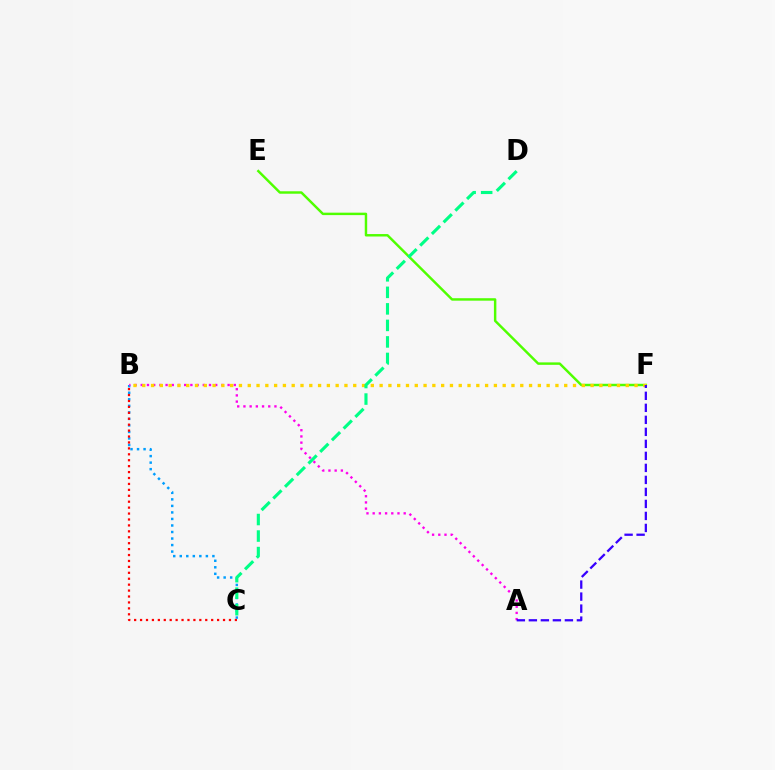{('B', 'C'): [{'color': '#009eff', 'line_style': 'dotted', 'thickness': 1.77}, {'color': '#ff0000', 'line_style': 'dotted', 'thickness': 1.61}], ('A', 'B'): [{'color': '#ff00ed', 'line_style': 'dotted', 'thickness': 1.69}], ('E', 'F'): [{'color': '#4fff00', 'line_style': 'solid', 'thickness': 1.76}], ('B', 'F'): [{'color': '#ffd500', 'line_style': 'dotted', 'thickness': 2.39}], ('C', 'D'): [{'color': '#00ff86', 'line_style': 'dashed', 'thickness': 2.24}], ('A', 'F'): [{'color': '#3700ff', 'line_style': 'dashed', 'thickness': 1.63}]}